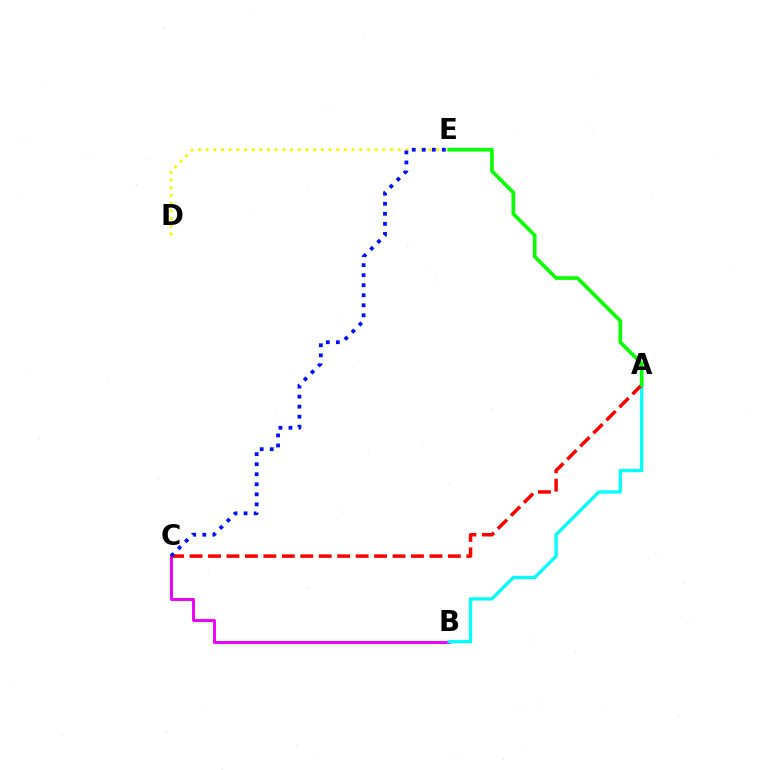{('B', 'C'): [{'color': '#ee00ff', 'line_style': 'solid', 'thickness': 2.11}], ('A', 'B'): [{'color': '#00fff6', 'line_style': 'solid', 'thickness': 2.34}], ('D', 'E'): [{'color': '#fcf500', 'line_style': 'dotted', 'thickness': 2.09}], ('A', 'C'): [{'color': '#ff0000', 'line_style': 'dashed', 'thickness': 2.51}], ('A', 'E'): [{'color': '#08ff00', 'line_style': 'solid', 'thickness': 2.61}], ('C', 'E'): [{'color': '#0010ff', 'line_style': 'dotted', 'thickness': 2.73}]}